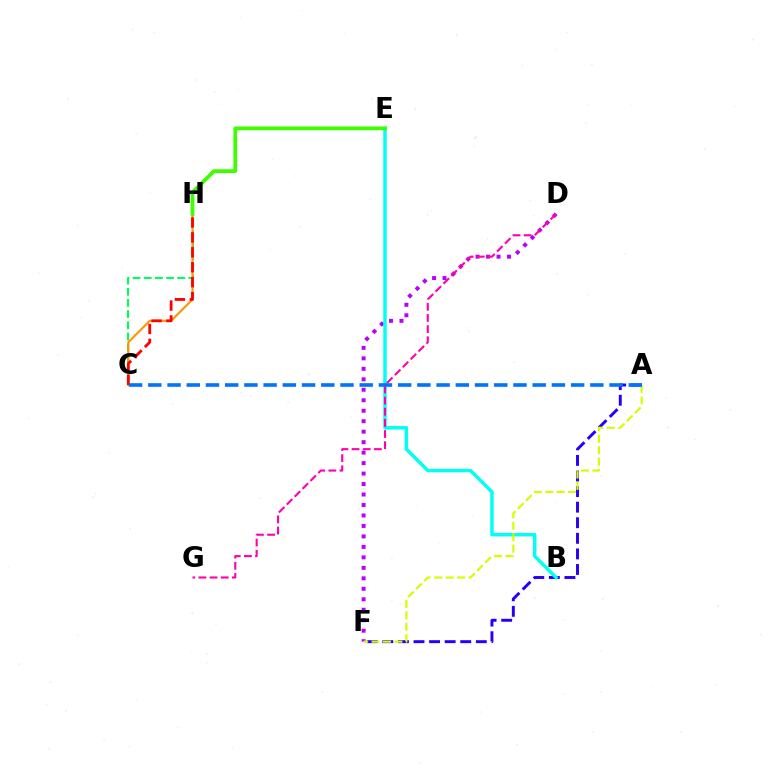{('D', 'F'): [{'color': '#b900ff', 'line_style': 'dotted', 'thickness': 2.85}], ('C', 'H'): [{'color': '#00ff5c', 'line_style': 'dashed', 'thickness': 1.52}, {'color': '#ff9400', 'line_style': 'solid', 'thickness': 1.52}, {'color': '#ff0000', 'line_style': 'dashed', 'thickness': 2.03}], ('A', 'F'): [{'color': '#2500ff', 'line_style': 'dashed', 'thickness': 2.12}, {'color': '#d1ff00', 'line_style': 'dashed', 'thickness': 1.55}], ('B', 'E'): [{'color': '#00fff6', 'line_style': 'solid', 'thickness': 2.48}], ('D', 'G'): [{'color': '#ff00ac', 'line_style': 'dashed', 'thickness': 1.51}], ('E', 'H'): [{'color': '#3dff00', 'line_style': 'solid', 'thickness': 2.71}], ('A', 'C'): [{'color': '#0074ff', 'line_style': 'dashed', 'thickness': 2.61}]}